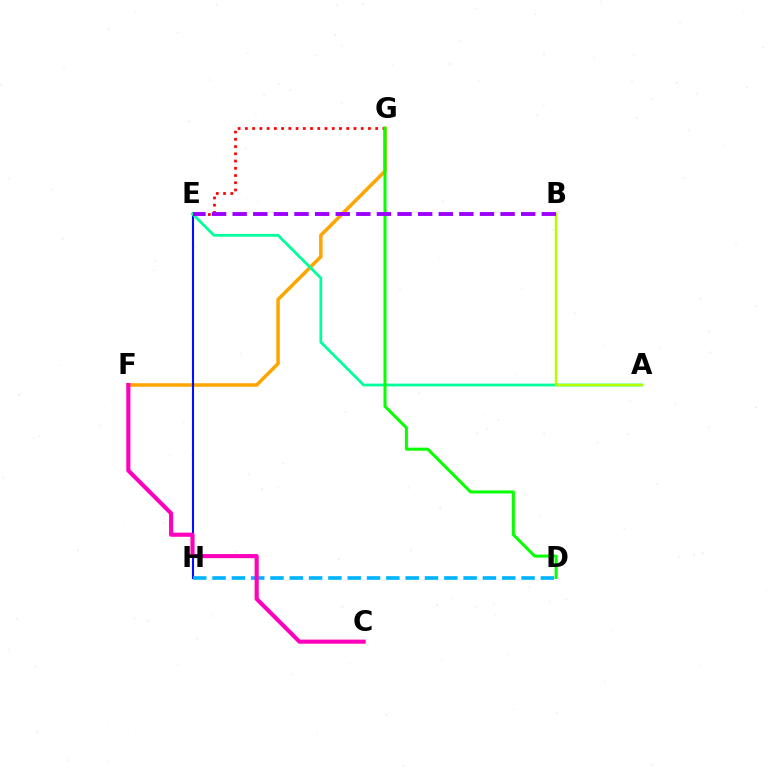{('F', 'G'): [{'color': '#ffa500', 'line_style': 'solid', 'thickness': 2.53}], ('E', 'H'): [{'color': '#0010ff', 'line_style': 'solid', 'thickness': 1.51}], ('D', 'H'): [{'color': '#00b5ff', 'line_style': 'dashed', 'thickness': 2.62}], ('A', 'E'): [{'color': '#00ff9d', 'line_style': 'solid', 'thickness': 2.0}], ('C', 'F'): [{'color': '#ff00bd', 'line_style': 'solid', 'thickness': 2.96}], ('E', 'G'): [{'color': '#ff0000', 'line_style': 'dotted', 'thickness': 1.97}], ('D', 'G'): [{'color': '#08ff00', 'line_style': 'solid', 'thickness': 2.18}], ('A', 'B'): [{'color': '#b3ff00', 'line_style': 'solid', 'thickness': 1.78}], ('B', 'E'): [{'color': '#9b00ff', 'line_style': 'dashed', 'thickness': 2.8}]}